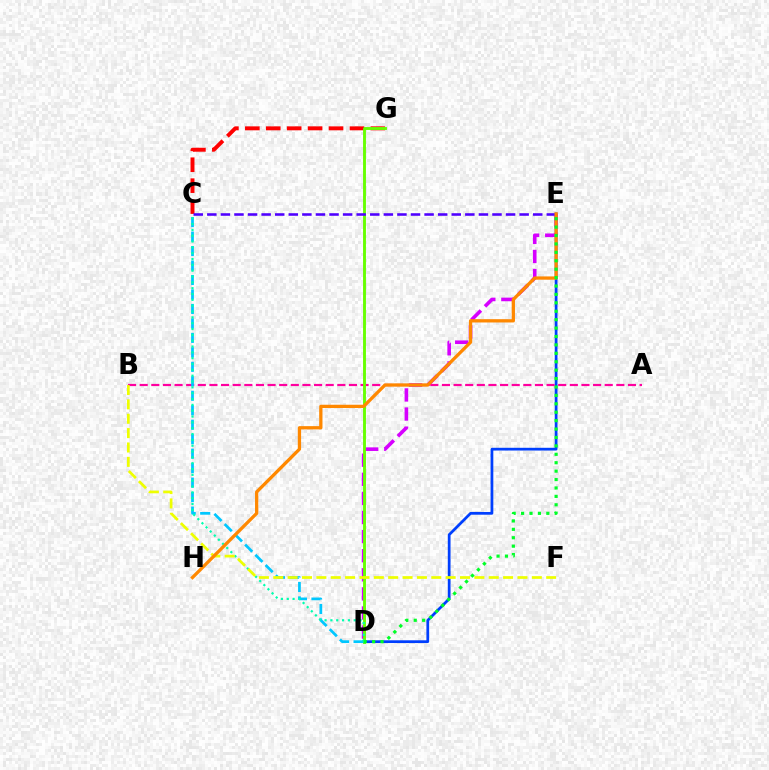{('C', 'G'): [{'color': '#ff0000', 'line_style': 'dashed', 'thickness': 2.84}], ('D', 'E'): [{'color': '#003fff', 'line_style': 'solid', 'thickness': 1.98}, {'color': '#d600ff', 'line_style': 'dashed', 'thickness': 2.59}, {'color': '#00ff27', 'line_style': 'dotted', 'thickness': 2.29}], ('A', 'B'): [{'color': '#ff00a0', 'line_style': 'dashed', 'thickness': 1.58}], ('D', 'G'): [{'color': '#66ff00', 'line_style': 'solid', 'thickness': 2.07}], ('C', 'E'): [{'color': '#4f00ff', 'line_style': 'dashed', 'thickness': 1.84}], ('C', 'D'): [{'color': '#00c7ff', 'line_style': 'dashed', 'thickness': 1.97}, {'color': '#00ffaf', 'line_style': 'dotted', 'thickness': 1.58}], ('B', 'F'): [{'color': '#eeff00', 'line_style': 'dashed', 'thickness': 1.95}], ('E', 'H'): [{'color': '#ff8800', 'line_style': 'solid', 'thickness': 2.36}]}